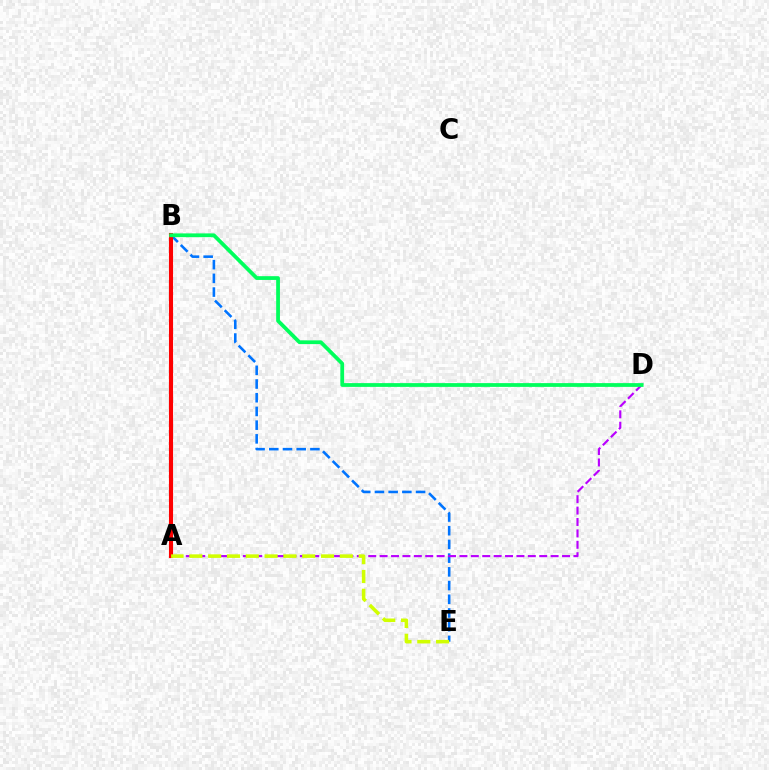{('B', 'E'): [{'color': '#0074ff', 'line_style': 'dashed', 'thickness': 1.86}], ('A', 'D'): [{'color': '#b900ff', 'line_style': 'dashed', 'thickness': 1.55}], ('A', 'B'): [{'color': '#ff0000', 'line_style': 'solid', 'thickness': 2.95}], ('B', 'D'): [{'color': '#00ff5c', 'line_style': 'solid', 'thickness': 2.71}], ('A', 'E'): [{'color': '#d1ff00', 'line_style': 'dashed', 'thickness': 2.56}]}